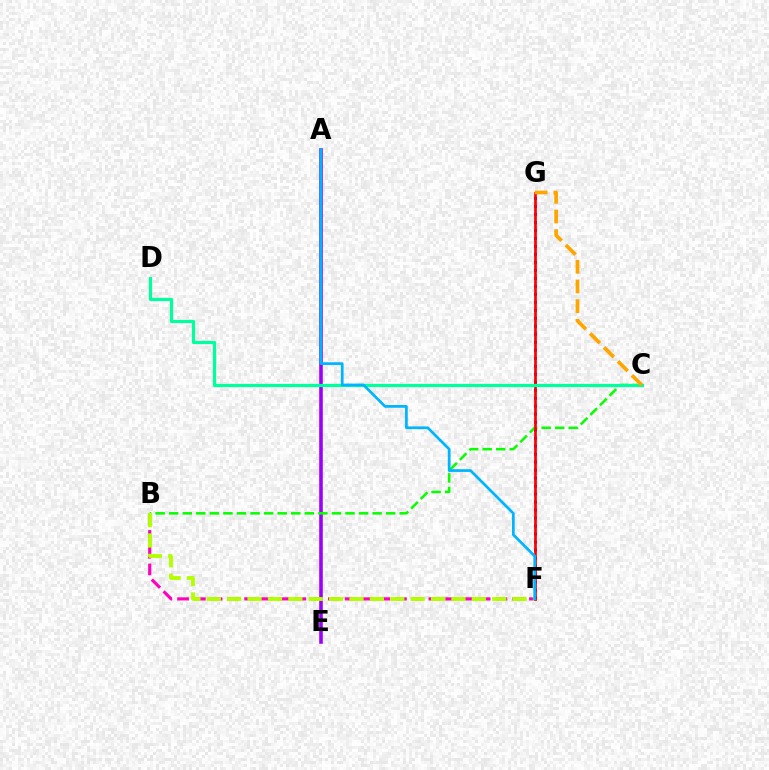{('B', 'F'): [{'color': '#ff00bd', 'line_style': 'dashed', 'thickness': 2.28}, {'color': '#b3ff00', 'line_style': 'dashed', 'thickness': 2.77}], ('F', 'G'): [{'color': '#0010ff', 'line_style': 'dotted', 'thickness': 2.17}, {'color': '#ff0000', 'line_style': 'solid', 'thickness': 1.95}], ('A', 'E'): [{'color': '#9b00ff', 'line_style': 'solid', 'thickness': 2.58}], ('B', 'C'): [{'color': '#08ff00', 'line_style': 'dashed', 'thickness': 1.84}], ('C', 'D'): [{'color': '#00ff9d', 'line_style': 'solid', 'thickness': 2.29}], ('A', 'F'): [{'color': '#00b5ff', 'line_style': 'solid', 'thickness': 1.96}], ('C', 'G'): [{'color': '#ffa500', 'line_style': 'dashed', 'thickness': 2.68}]}